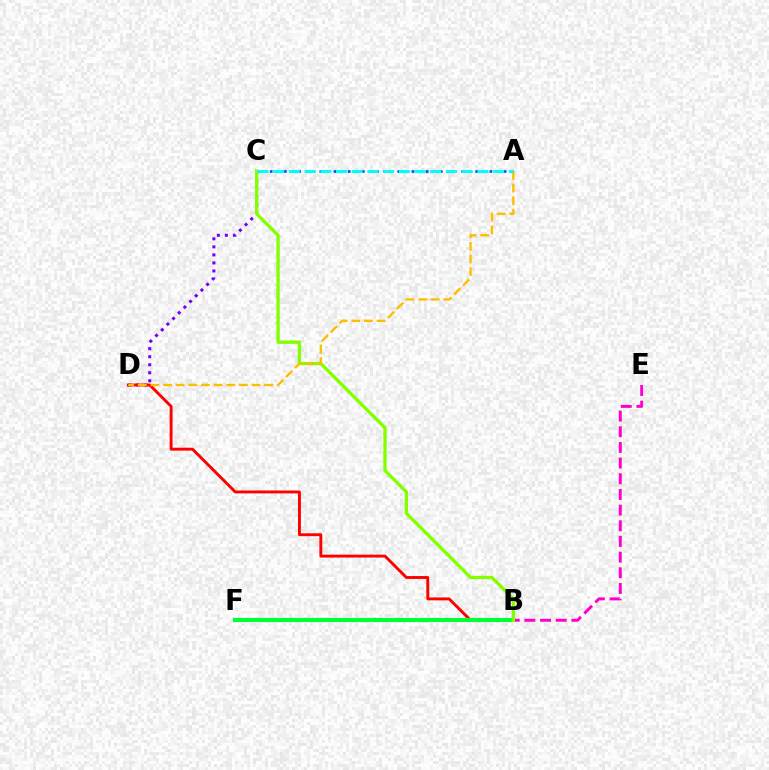{('A', 'C'): [{'color': '#004bff', 'line_style': 'dotted', 'thickness': 1.93}, {'color': '#00fff6', 'line_style': 'dashed', 'thickness': 2.13}], ('C', 'D'): [{'color': '#7200ff', 'line_style': 'dotted', 'thickness': 2.18}], ('B', 'E'): [{'color': '#ff00cf', 'line_style': 'dashed', 'thickness': 2.13}], ('B', 'D'): [{'color': '#ff0000', 'line_style': 'solid', 'thickness': 2.09}], ('B', 'F'): [{'color': '#00ff39', 'line_style': 'solid', 'thickness': 2.98}], ('B', 'C'): [{'color': '#84ff00', 'line_style': 'solid', 'thickness': 2.4}], ('A', 'D'): [{'color': '#ffbd00', 'line_style': 'dashed', 'thickness': 1.72}]}